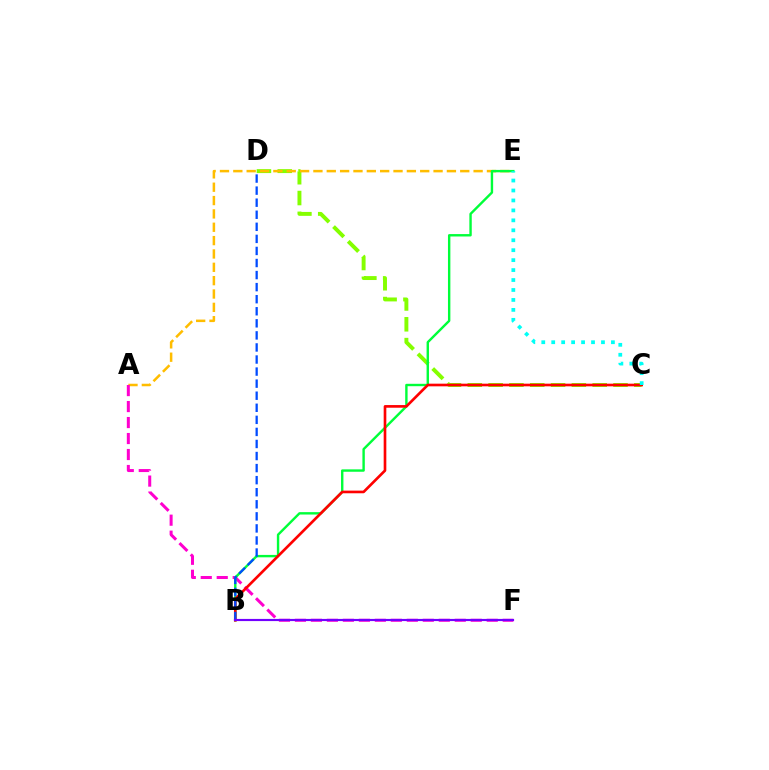{('C', 'D'): [{'color': '#84ff00', 'line_style': 'dashed', 'thickness': 2.83}], ('A', 'E'): [{'color': '#ffbd00', 'line_style': 'dashed', 'thickness': 1.81}], ('A', 'F'): [{'color': '#ff00cf', 'line_style': 'dashed', 'thickness': 2.17}], ('B', 'E'): [{'color': '#00ff39', 'line_style': 'solid', 'thickness': 1.73}], ('B', 'C'): [{'color': '#ff0000', 'line_style': 'solid', 'thickness': 1.91}], ('B', 'D'): [{'color': '#004bff', 'line_style': 'dashed', 'thickness': 1.64}], ('C', 'E'): [{'color': '#00fff6', 'line_style': 'dotted', 'thickness': 2.7}], ('B', 'F'): [{'color': '#7200ff', 'line_style': 'solid', 'thickness': 1.56}]}